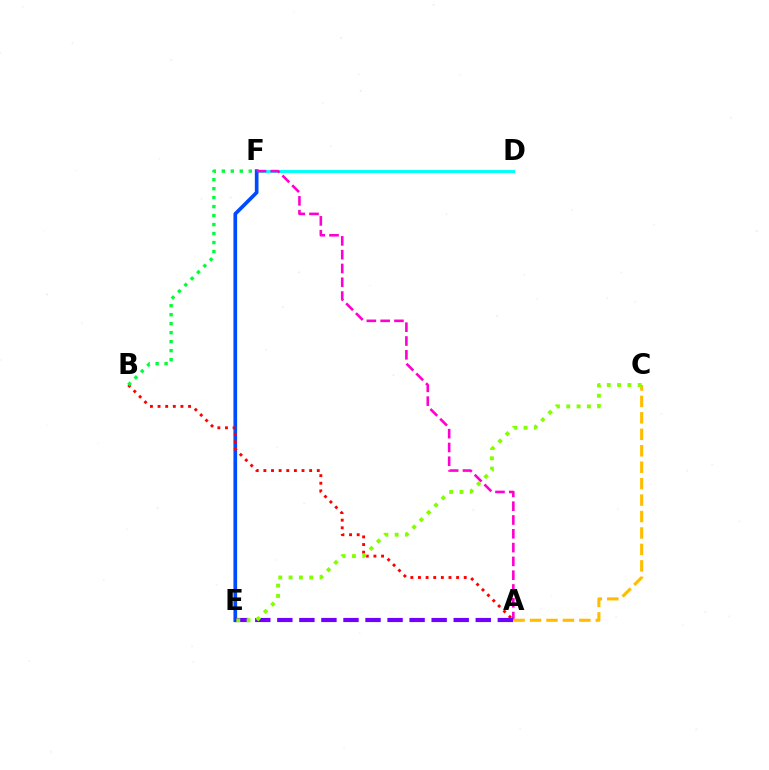{('D', 'F'): [{'color': '#00fff6', 'line_style': 'solid', 'thickness': 2.12}], ('E', 'F'): [{'color': '#004bff', 'line_style': 'solid', 'thickness': 2.64}], ('A', 'F'): [{'color': '#ff00cf', 'line_style': 'dashed', 'thickness': 1.87}], ('A', 'C'): [{'color': '#ffbd00', 'line_style': 'dashed', 'thickness': 2.23}], ('A', 'B'): [{'color': '#ff0000', 'line_style': 'dotted', 'thickness': 2.07}], ('B', 'F'): [{'color': '#00ff39', 'line_style': 'dotted', 'thickness': 2.44}], ('A', 'E'): [{'color': '#7200ff', 'line_style': 'dashed', 'thickness': 2.99}], ('C', 'E'): [{'color': '#84ff00', 'line_style': 'dotted', 'thickness': 2.8}]}